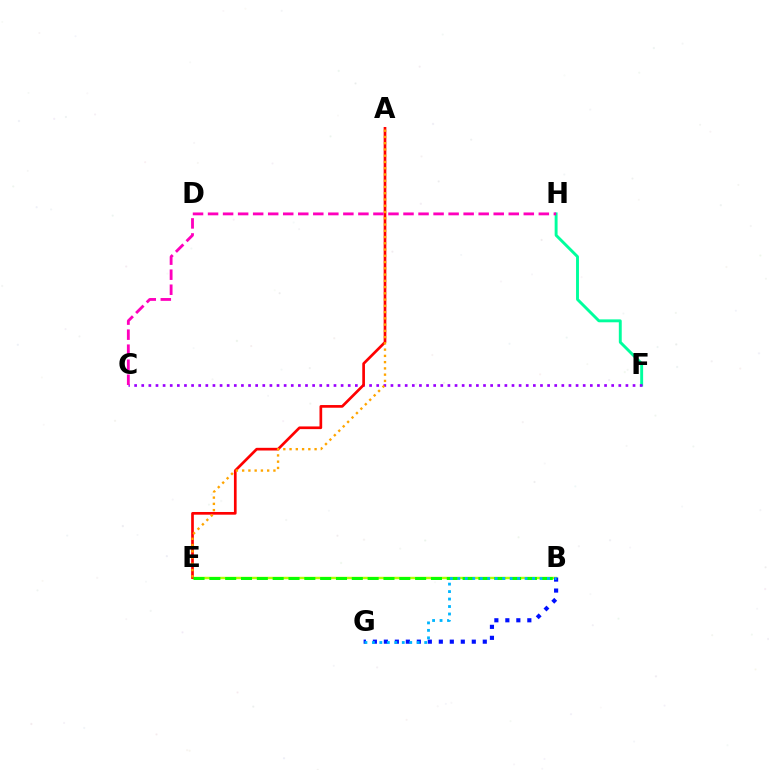{('F', 'H'): [{'color': '#00ff9d', 'line_style': 'solid', 'thickness': 2.09}], ('B', 'E'): [{'color': '#b3ff00', 'line_style': 'solid', 'thickness': 1.75}, {'color': '#08ff00', 'line_style': 'dashed', 'thickness': 2.15}], ('C', 'F'): [{'color': '#9b00ff', 'line_style': 'dotted', 'thickness': 1.93}], ('A', 'E'): [{'color': '#ff0000', 'line_style': 'solid', 'thickness': 1.94}, {'color': '#ffa500', 'line_style': 'dotted', 'thickness': 1.7}], ('B', 'G'): [{'color': '#0010ff', 'line_style': 'dotted', 'thickness': 2.99}, {'color': '#00b5ff', 'line_style': 'dotted', 'thickness': 2.03}], ('C', 'H'): [{'color': '#ff00bd', 'line_style': 'dashed', 'thickness': 2.04}]}